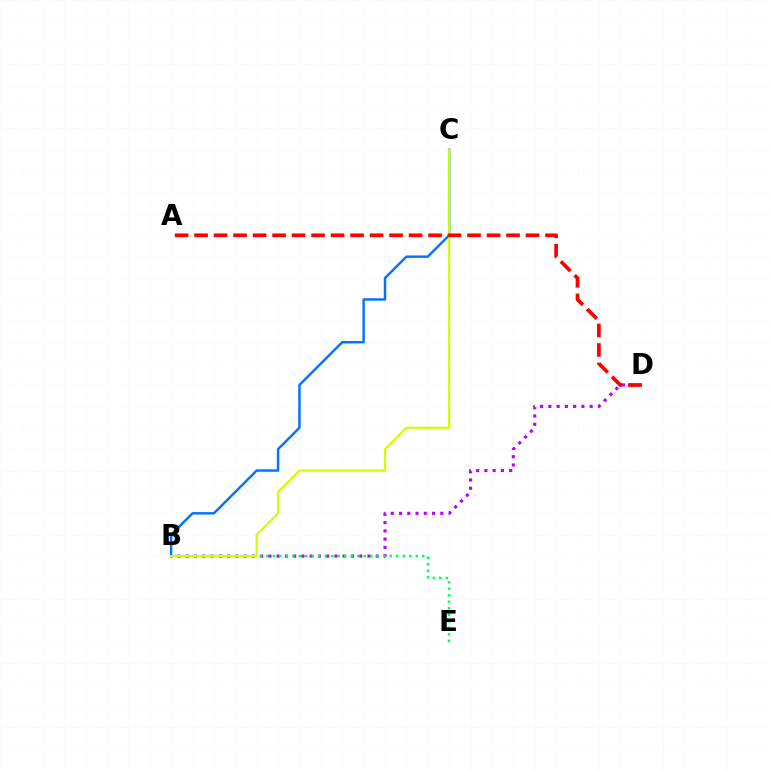{('B', 'D'): [{'color': '#b900ff', 'line_style': 'dotted', 'thickness': 2.24}], ('B', 'E'): [{'color': '#00ff5c', 'line_style': 'dotted', 'thickness': 1.77}], ('B', 'C'): [{'color': '#0074ff', 'line_style': 'solid', 'thickness': 1.76}, {'color': '#d1ff00', 'line_style': 'solid', 'thickness': 1.59}], ('A', 'D'): [{'color': '#ff0000', 'line_style': 'dashed', 'thickness': 2.65}]}